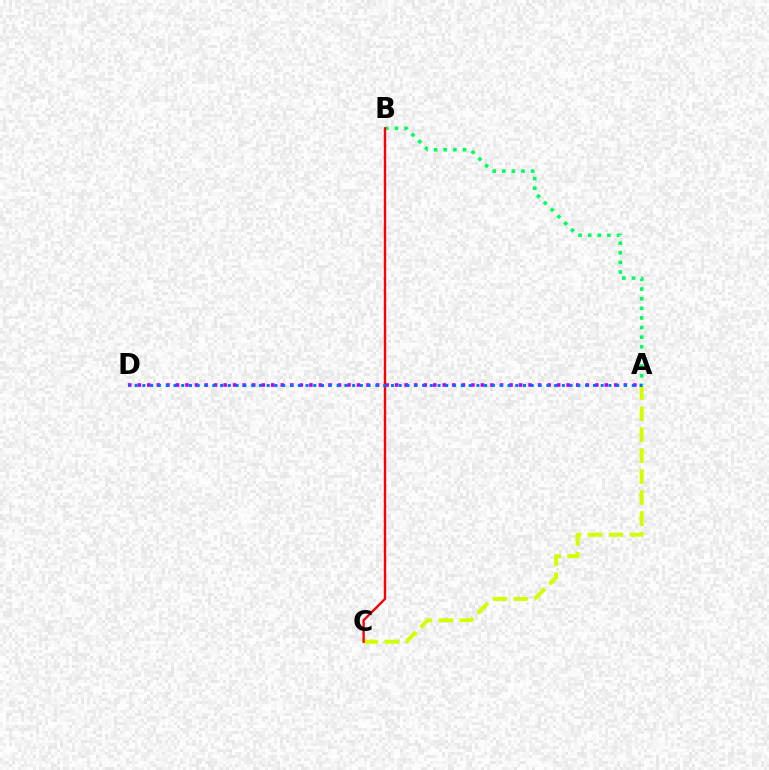{('A', 'C'): [{'color': '#d1ff00', 'line_style': 'dashed', 'thickness': 2.85}], ('A', 'B'): [{'color': '#00ff5c', 'line_style': 'dotted', 'thickness': 2.61}], ('A', 'D'): [{'color': '#b900ff', 'line_style': 'dotted', 'thickness': 2.59}, {'color': '#0074ff', 'line_style': 'dotted', 'thickness': 2.11}], ('B', 'C'): [{'color': '#ff0000', 'line_style': 'solid', 'thickness': 1.7}]}